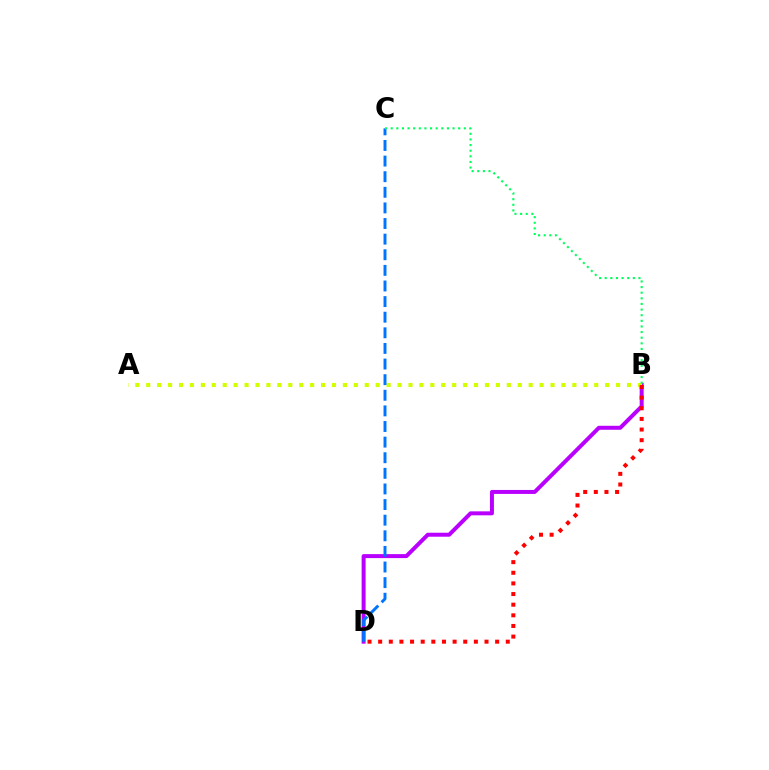{('B', 'D'): [{'color': '#b900ff', 'line_style': 'solid', 'thickness': 2.86}, {'color': '#ff0000', 'line_style': 'dotted', 'thickness': 2.89}], ('A', 'B'): [{'color': '#d1ff00', 'line_style': 'dotted', 'thickness': 2.97}], ('C', 'D'): [{'color': '#0074ff', 'line_style': 'dashed', 'thickness': 2.12}], ('B', 'C'): [{'color': '#00ff5c', 'line_style': 'dotted', 'thickness': 1.53}]}